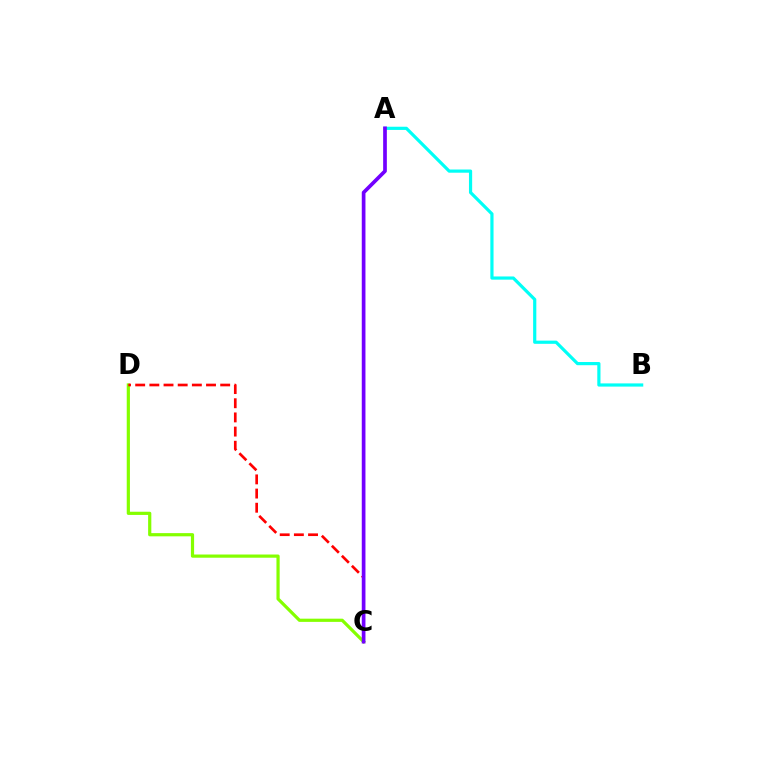{('A', 'B'): [{'color': '#00fff6', 'line_style': 'solid', 'thickness': 2.3}], ('C', 'D'): [{'color': '#84ff00', 'line_style': 'solid', 'thickness': 2.3}, {'color': '#ff0000', 'line_style': 'dashed', 'thickness': 1.92}], ('A', 'C'): [{'color': '#7200ff', 'line_style': 'solid', 'thickness': 2.66}]}